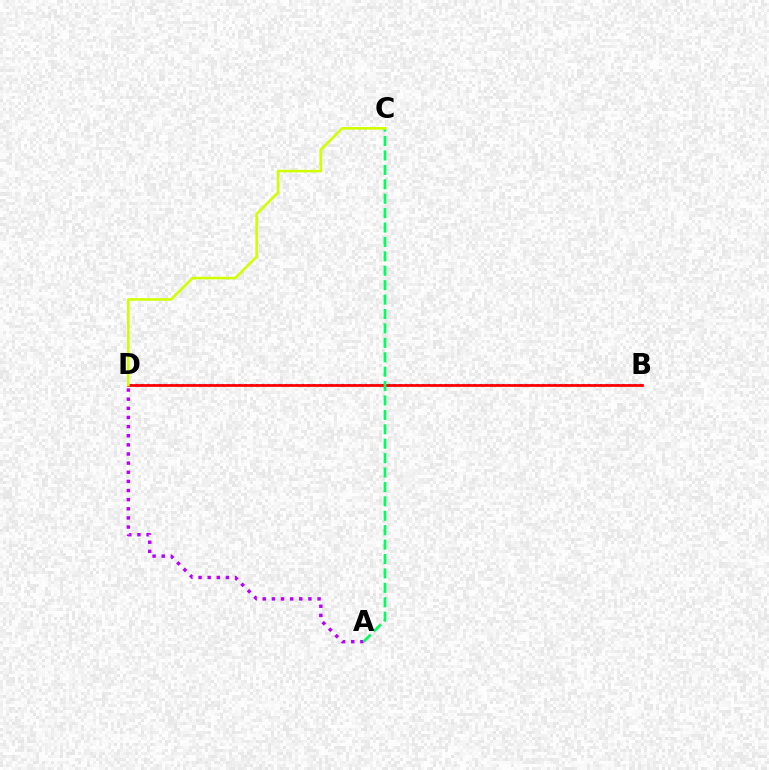{('A', 'D'): [{'color': '#b900ff', 'line_style': 'dotted', 'thickness': 2.48}], ('B', 'D'): [{'color': '#0074ff', 'line_style': 'dotted', 'thickness': 1.56}, {'color': '#ff0000', 'line_style': 'solid', 'thickness': 1.99}], ('A', 'C'): [{'color': '#00ff5c', 'line_style': 'dashed', 'thickness': 1.96}], ('C', 'D'): [{'color': '#d1ff00', 'line_style': 'solid', 'thickness': 1.86}]}